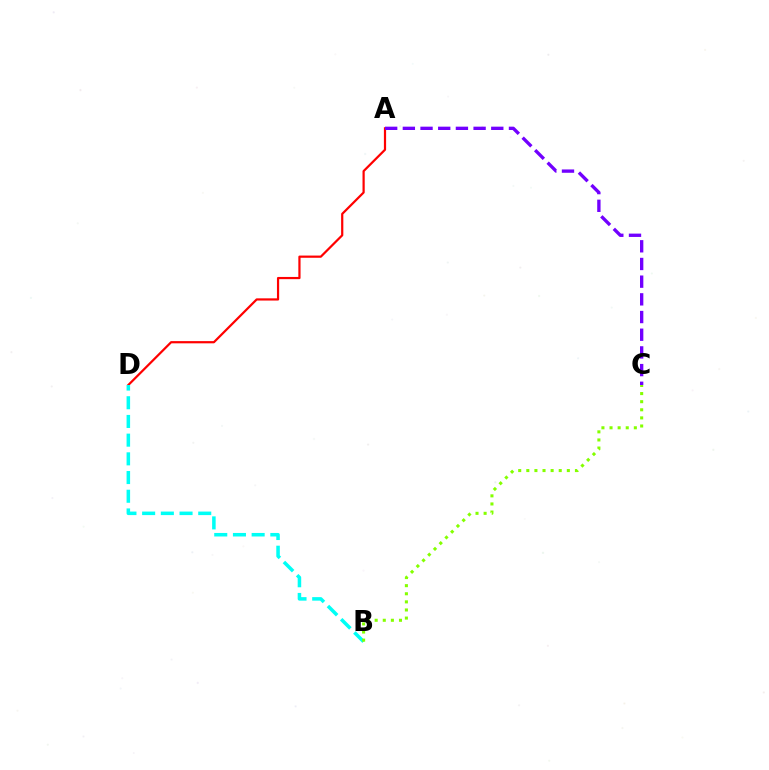{('A', 'D'): [{'color': '#ff0000', 'line_style': 'solid', 'thickness': 1.59}], ('A', 'C'): [{'color': '#7200ff', 'line_style': 'dashed', 'thickness': 2.4}], ('B', 'D'): [{'color': '#00fff6', 'line_style': 'dashed', 'thickness': 2.54}], ('B', 'C'): [{'color': '#84ff00', 'line_style': 'dotted', 'thickness': 2.2}]}